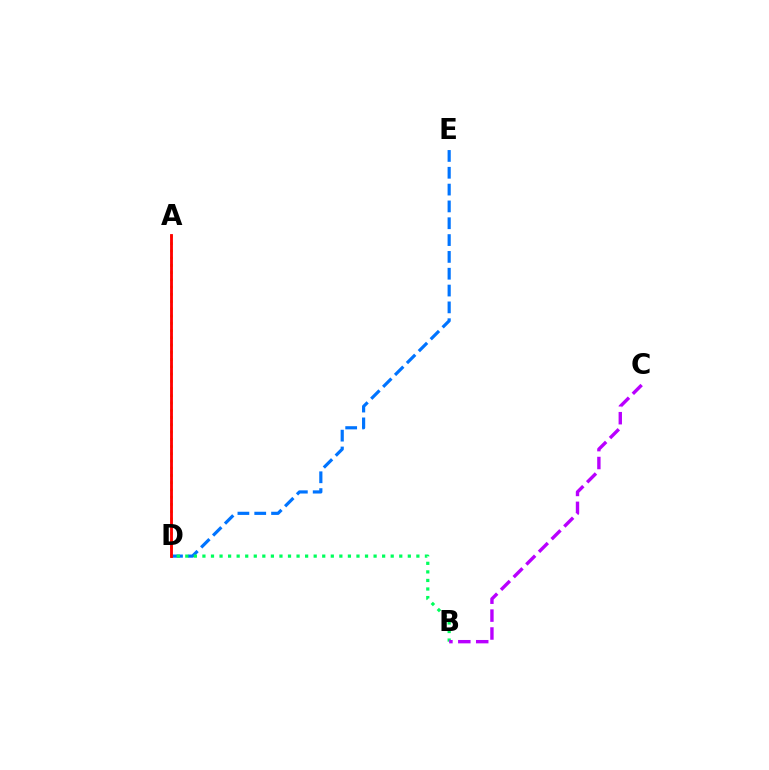{('D', 'E'): [{'color': '#0074ff', 'line_style': 'dashed', 'thickness': 2.29}], ('A', 'D'): [{'color': '#d1ff00', 'line_style': 'dotted', 'thickness': 1.97}, {'color': '#ff0000', 'line_style': 'solid', 'thickness': 2.04}], ('B', 'D'): [{'color': '#00ff5c', 'line_style': 'dotted', 'thickness': 2.33}], ('B', 'C'): [{'color': '#b900ff', 'line_style': 'dashed', 'thickness': 2.43}]}